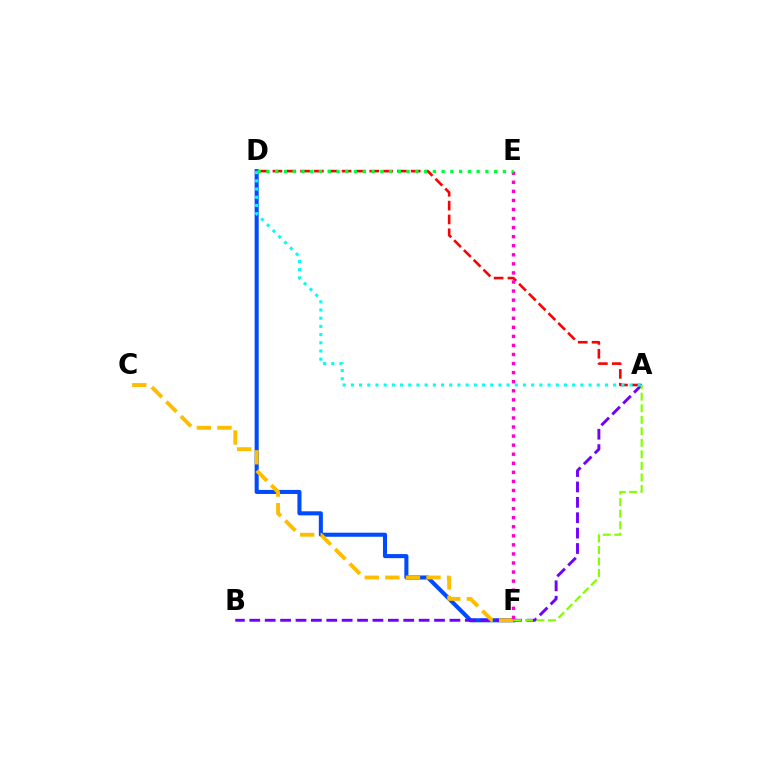{('D', 'F'): [{'color': '#004bff', 'line_style': 'solid', 'thickness': 2.93}], ('A', 'B'): [{'color': '#7200ff', 'line_style': 'dashed', 'thickness': 2.09}], ('A', 'D'): [{'color': '#ff0000', 'line_style': 'dashed', 'thickness': 1.88}, {'color': '#00fff6', 'line_style': 'dotted', 'thickness': 2.23}], ('A', 'F'): [{'color': '#84ff00', 'line_style': 'dashed', 'thickness': 1.57}], ('C', 'F'): [{'color': '#ffbd00', 'line_style': 'dashed', 'thickness': 2.8}], ('E', 'F'): [{'color': '#ff00cf', 'line_style': 'dotted', 'thickness': 2.46}], ('D', 'E'): [{'color': '#00ff39', 'line_style': 'dotted', 'thickness': 2.38}]}